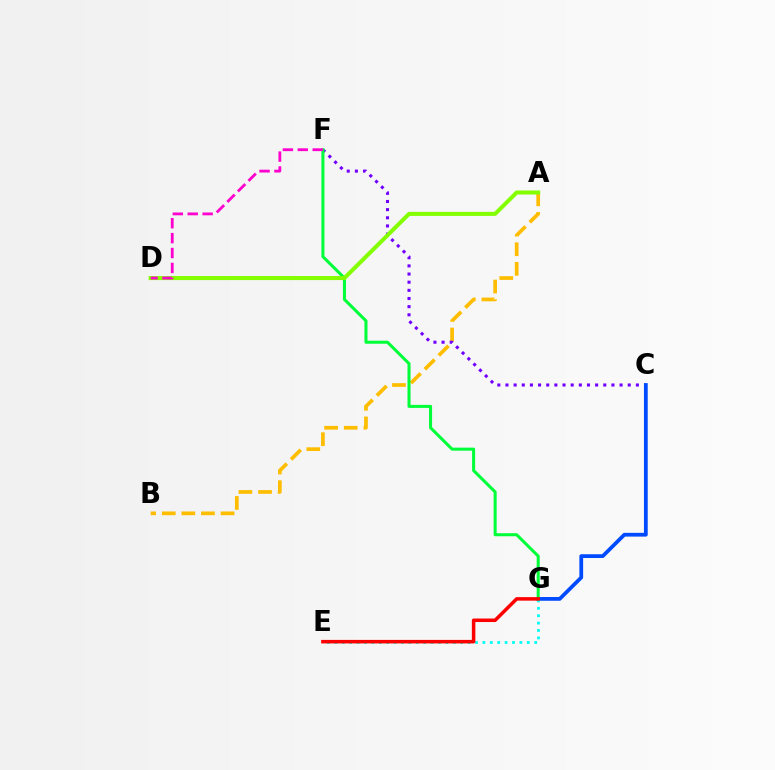{('A', 'B'): [{'color': '#ffbd00', 'line_style': 'dashed', 'thickness': 2.66}], ('C', 'F'): [{'color': '#7200ff', 'line_style': 'dotted', 'thickness': 2.21}], ('C', 'G'): [{'color': '#004bff', 'line_style': 'solid', 'thickness': 2.71}], ('E', 'G'): [{'color': '#00fff6', 'line_style': 'dotted', 'thickness': 2.01}, {'color': '#ff0000', 'line_style': 'solid', 'thickness': 2.53}], ('F', 'G'): [{'color': '#00ff39', 'line_style': 'solid', 'thickness': 2.19}], ('A', 'D'): [{'color': '#84ff00', 'line_style': 'solid', 'thickness': 2.91}], ('D', 'F'): [{'color': '#ff00cf', 'line_style': 'dashed', 'thickness': 2.03}]}